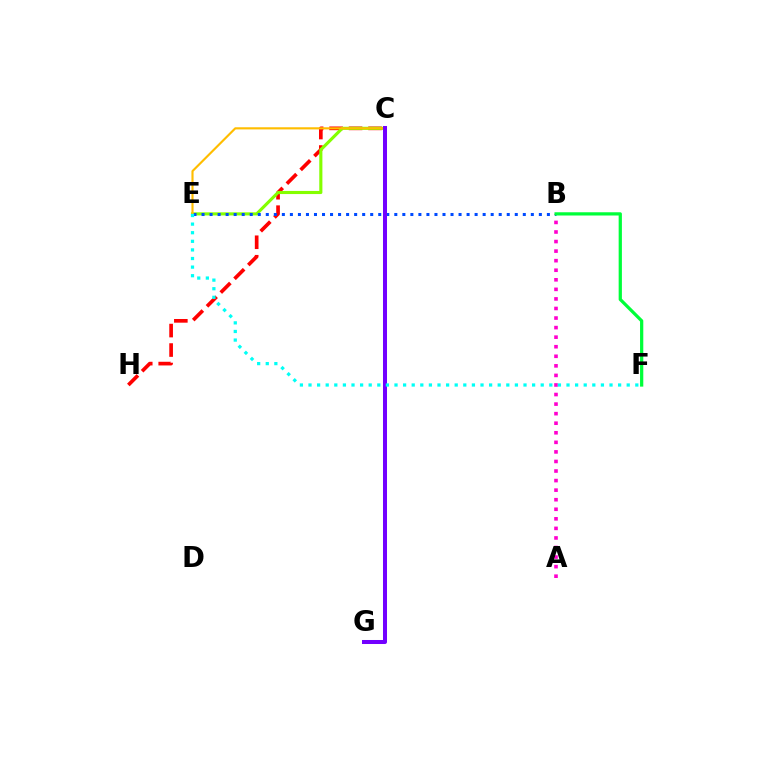{('C', 'H'): [{'color': '#ff0000', 'line_style': 'dashed', 'thickness': 2.64}], ('C', 'E'): [{'color': '#84ff00', 'line_style': 'solid', 'thickness': 2.25}, {'color': '#ffbd00', 'line_style': 'solid', 'thickness': 1.54}], ('B', 'E'): [{'color': '#004bff', 'line_style': 'dotted', 'thickness': 2.18}], ('A', 'B'): [{'color': '#ff00cf', 'line_style': 'dotted', 'thickness': 2.6}], ('C', 'G'): [{'color': '#7200ff', 'line_style': 'solid', 'thickness': 2.89}], ('B', 'F'): [{'color': '#00ff39', 'line_style': 'solid', 'thickness': 2.34}], ('E', 'F'): [{'color': '#00fff6', 'line_style': 'dotted', 'thickness': 2.34}]}